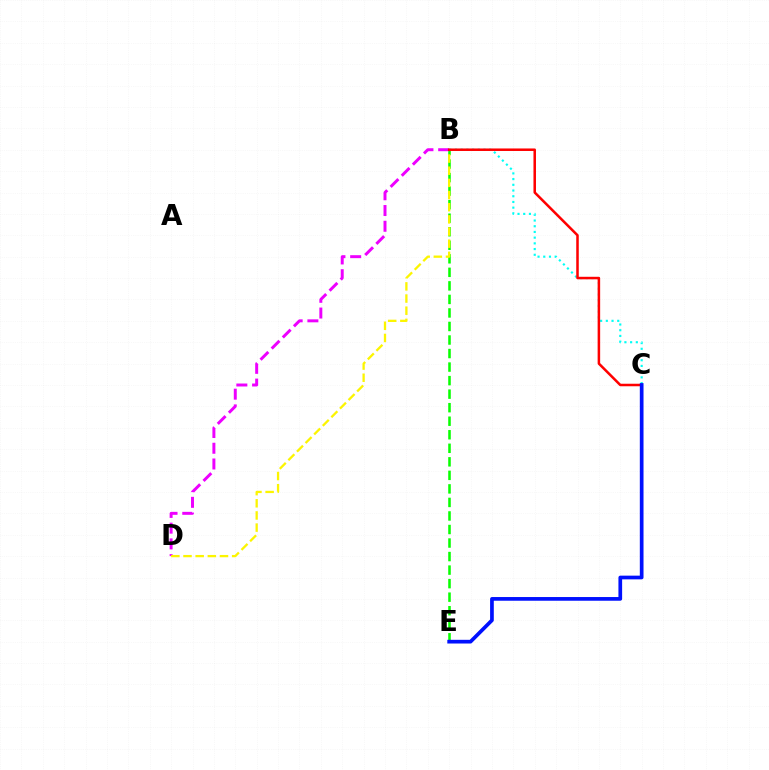{('B', 'E'): [{'color': '#08ff00', 'line_style': 'dashed', 'thickness': 1.84}], ('B', 'D'): [{'color': '#ee00ff', 'line_style': 'dashed', 'thickness': 2.14}, {'color': '#fcf500', 'line_style': 'dashed', 'thickness': 1.65}], ('B', 'C'): [{'color': '#00fff6', 'line_style': 'dotted', 'thickness': 1.55}, {'color': '#ff0000', 'line_style': 'solid', 'thickness': 1.82}], ('C', 'E'): [{'color': '#0010ff', 'line_style': 'solid', 'thickness': 2.66}]}